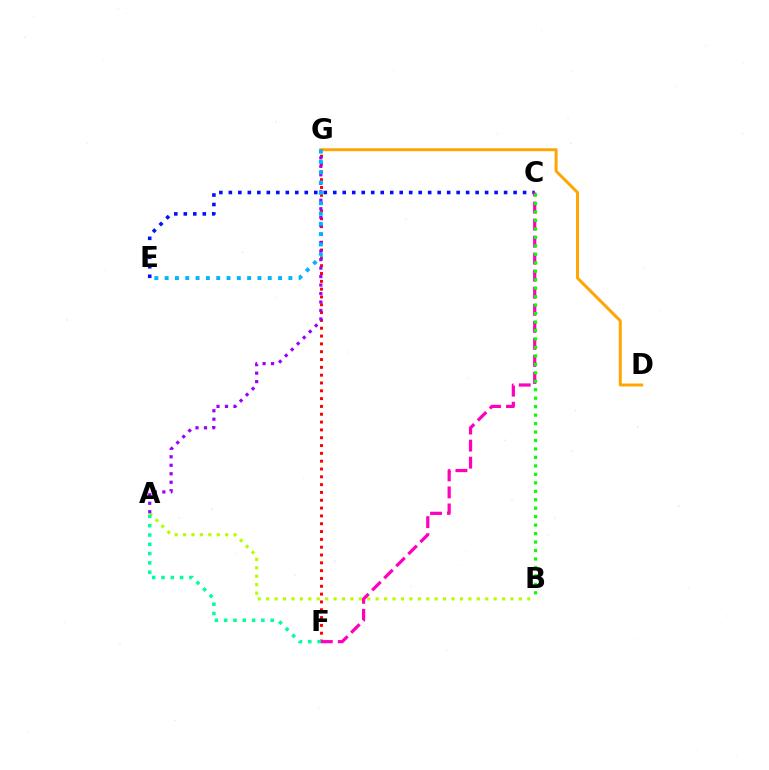{('D', 'G'): [{'color': '#ffa500', 'line_style': 'solid', 'thickness': 2.13}], ('C', 'E'): [{'color': '#0010ff', 'line_style': 'dotted', 'thickness': 2.58}], ('A', 'B'): [{'color': '#b3ff00', 'line_style': 'dotted', 'thickness': 2.29}], ('F', 'G'): [{'color': '#ff0000', 'line_style': 'dotted', 'thickness': 2.12}], ('C', 'F'): [{'color': '#ff00bd', 'line_style': 'dashed', 'thickness': 2.32}], ('A', 'G'): [{'color': '#9b00ff', 'line_style': 'dotted', 'thickness': 2.3}], ('E', 'G'): [{'color': '#00b5ff', 'line_style': 'dotted', 'thickness': 2.8}], ('A', 'F'): [{'color': '#00ff9d', 'line_style': 'dotted', 'thickness': 2.53}], ('B', 'C'): [{'color': '#08ff00', 'line_style': 'dotted', 'thickness': 2.3}]}